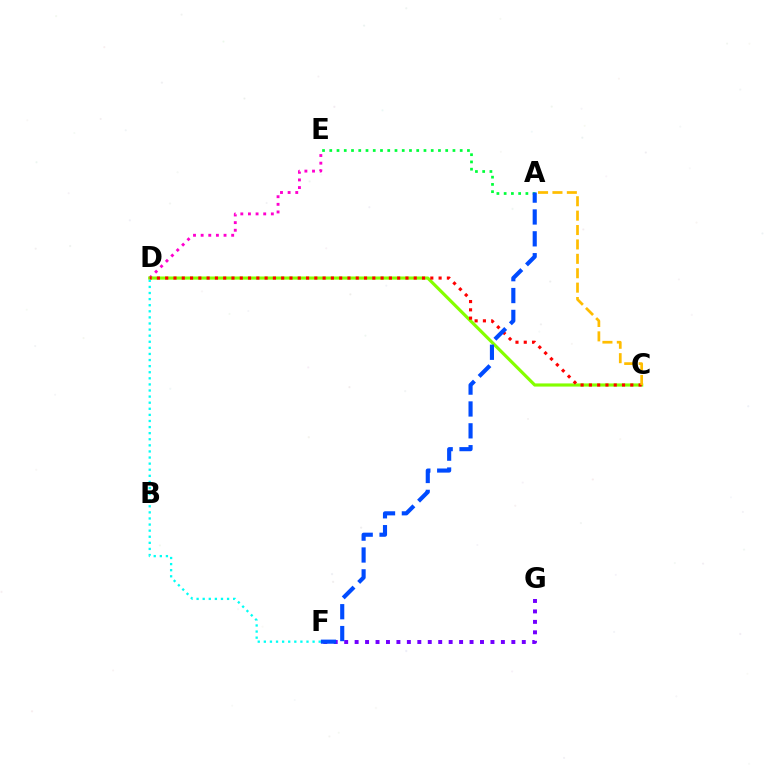{('D', 'E'): [{'color': '#ff00cf', 'line_style': 'dotted', 'thickness': 2.07}], ('F', 'G'): [{'color': '#7200ff', 'line_style': 'dotted', 'thickness': 2.84}], ('C', 'D'): [{'color': '#84ff00', 'line_style': 'solid', 'thickness': 2.27}, {'color': '#ff0000', 'line_style': 'dotted', 'thickness': 2.25}], ('A', 'E'): [{'color': '#00ff39', 'line_style': 'dotted', 'thickness': 1.97}], ('D', 'F'): [{'color': '#00fff6', 'line_style': 'dotted', 'thickness': 1.66}], ('A', 'F'): [{'color': '#004bff', 'line_style': 'dashed', 'thickness': 2.97}], ('A', 'C'): [{'color': '#ffbd00', 'line_style': 'dashed', 'thickness': 1.96}]}